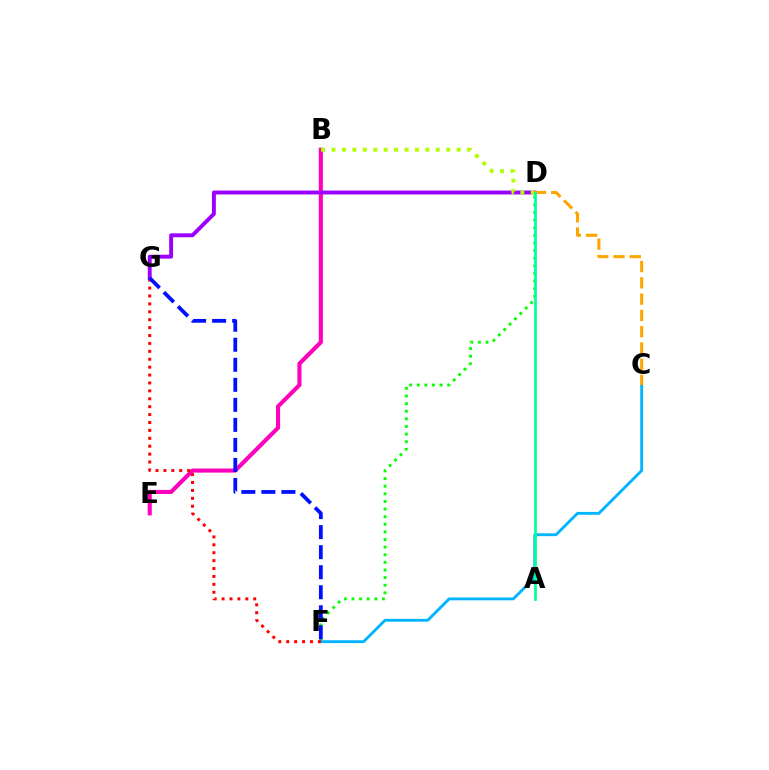{('D', 'F'): [{'color': '#08ff00', 'line_style': 'dotted', 'thickness': 2.07}], ('B', 'E'): [{'color': '#ff00bd', 'line_style': 'solid', 'thickness': 2.96}], ('D', 'G'): [{'color': '#9b00ff', 'line_style': 'solid', 'thickness': 2.81}], ('C', 'F'): [{'color': '#00b5ff', 'line_style': 'solid', 'thickness': 2.05}], ('F', 'G'): [{'color': '#ff0000', 'line_style': 'dotted', 'thickness': 2.15}, {'color': '#0010ff', 'line_style': 'dashed', 'thickness': 2.72}], ('B', 'D'): [{'color': '#b3ff00', 'line_style': 'dotted', 'thickness': 2.83}], ('C', 'D'): [{'color': '#ffa500', 'line_style': 'dashed', 'thickness': 2.21}], ('A', 'D'): [{'color': '#00ff9d', 'line_style': 'solid', 'thickness': 1.95}]}